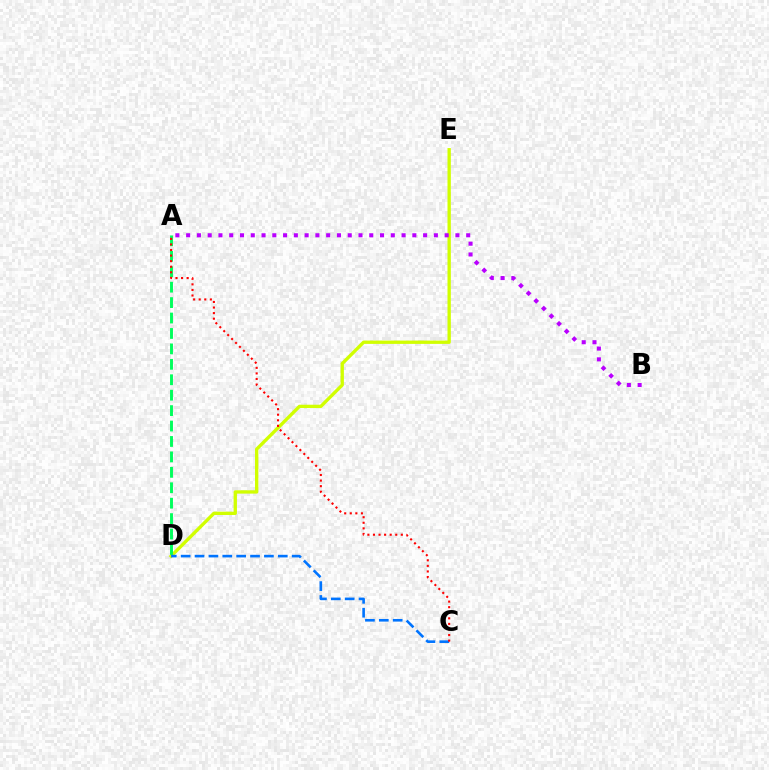{('D', 'E'): [{'color': '#d1ff00', 'line_style': 'solid', 'thickness': 2.4}], ('A', 'D'): [{'color': '#00ff5c', 'line_style': 'dashed', 'thickness': 2.1}], ('C', 'D'): [{'color': '#0074ff', 'line_style': 'dashed', 'thickness': 1.89}], ('A', 'B'): [{'color': '#b900ff', 'line_style': 'dotted', 'thickness': 2.93}], ('A', 'C'): [{'color': '#ff0000', 'line_style': 'dotted', 'thickness': 1.51}]}